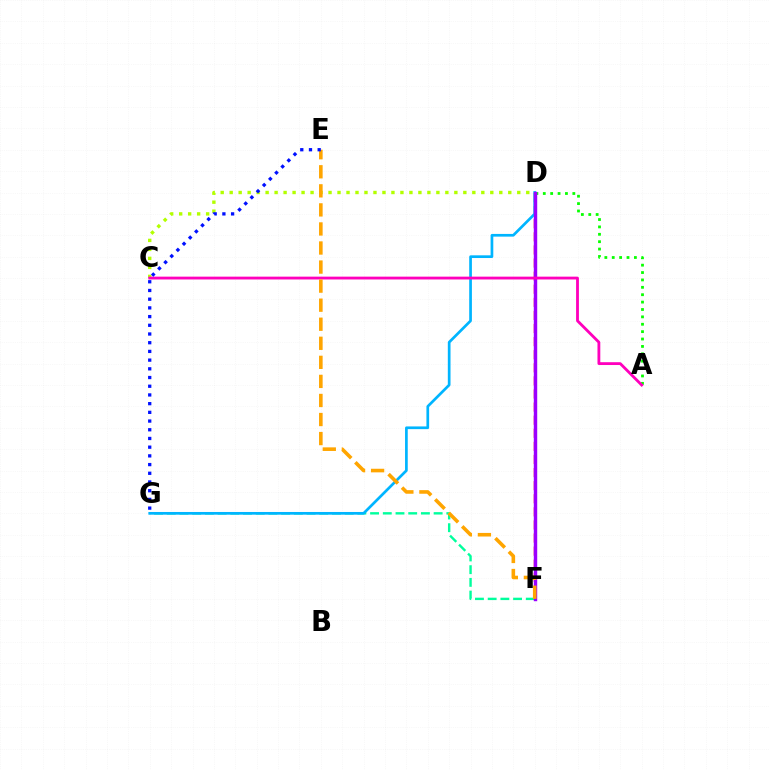{('D', 'F'): [{'color': '#ff0000', 'line_style': 'dashed', 'thickness': 1.78}, {'color': '#9b00ff', 'line_style': 'solid', 'thickness': 2.46}], ('C', 'D'): [{'color': '#b3ff00', 'line_style': 'dotted', 'thickness': 2.44}], ('F', 'G'): [{'color': '#00ff9d', 'line_style': 'dashed', 'thickness': 1.73}], ('D', 'G'): [{'color': '#00b5ff', 'line_style': 'solid', 'thickness': 1.95}], ('A', 'D'): [{'color': '#08ff00', 'line_style': 'dotted', 'thickness': 2.01}], ('A', 'C'): [{'color': '#ff00bd', 'line_style': 'solid', 'thickness': 2.03}], ('E', 'F'): [{'color': '#ffa500', 'line_style': 'dashed', 'thickness': 2.59}], ('E', 'G'): [{'color': '#0010ff', 'line_style': 'dotted', 'thickness': 2.37}]}